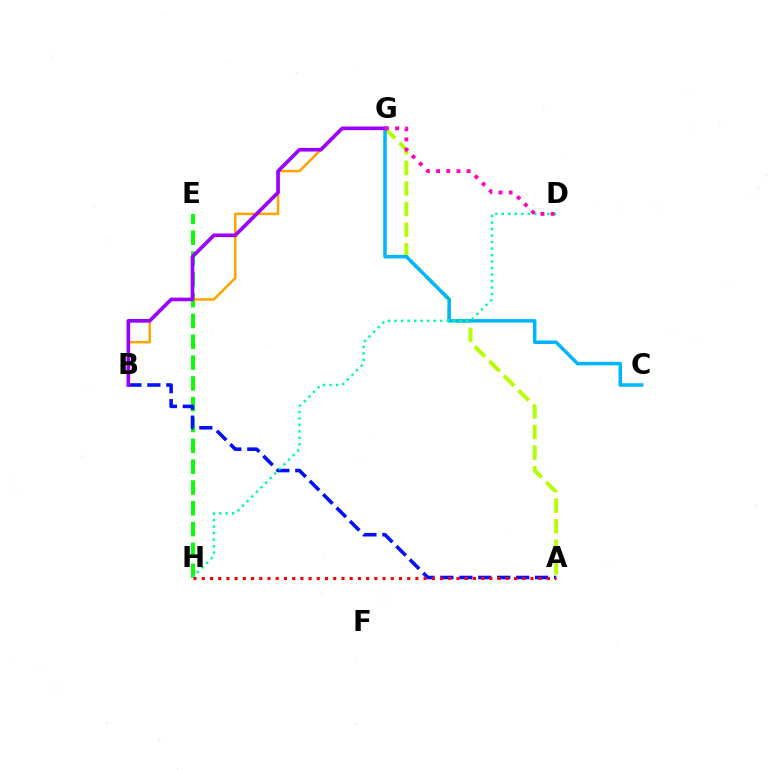{('E', 'H'): [{'color': '#08ff00', 'line_style': 'dashed', 'thickness': 2.83}], ('B', 'G'): [{'color': '#ffa500', 'line_style': 'solid', 'thickness': 1.82}, {'color': '#9b00ff', 'line_style': 'solid', 'thickness': 2.63}], ('A', 'G'): [{'color': '#b3ff00', 'line_style': 'dashed', 'thickness': 2.8}], ('C', 'G'): [{'color': '#00b5ff', 'line_style': 'solid', 'thickness': 2.52}], ('A', 'B'): [{'color': '#0010ff', 'line_style': 'dashed', 'thickness': 2.57}], ('D', 'H'): [{'color': '#00ff9d', 'line_style': 'dotted', 'thickness': 1.77}], ('A', 'H'): [{'color': '#ff0000', 'line_style': 'dotted', 'thickness': 2.23}], ('D', 'G'): [{'color': '#ff00bd', 'line_style': 'dotted', 'thickness': 2.76}]}